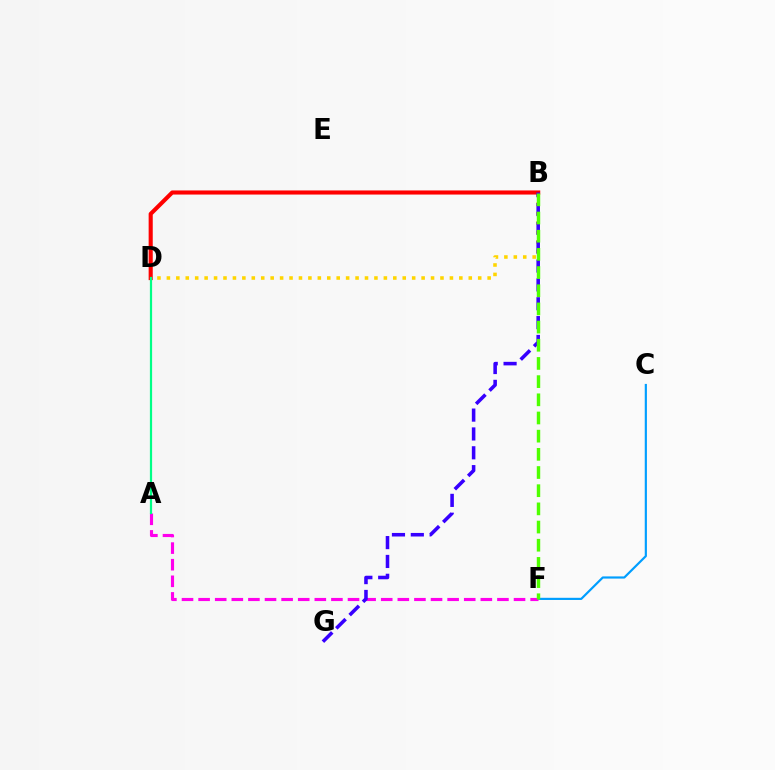{('B', 'D'): [{'color': '#ffd500', 'line_style': 'dotted', 'thickness': 2.56}, {'color': '#ff0000', 'line_style': 'solid', 'thickness': 2.96}], ('C', 'F'): [{'color': '#009eff', 'line_style': 'solid', 'thickness': 1.57}], ('A', 'F'): [{'color': '#ff00ed', 'line_style': 'dashed', 'thickness': 2.26}], ('B', 'G'): [{'color': '#3700ff', 'line_style': 'dashed', 'thickness': 2.56}], ('A', 'D'): [{'color': '#00ff86', 'line_style': 'solid', 'thickness': 1.59}], ('B', 'F'): [{'color': '#4fff00', 'line_style': 'dashed', 'thickness': 2.47}]}